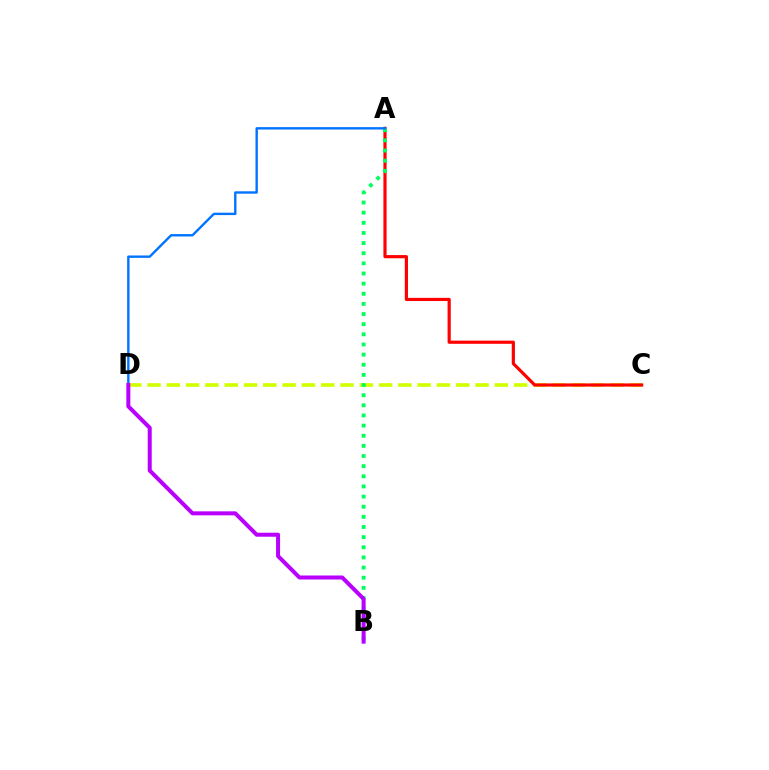{('C', 'D'): [{'color': '#d1ff00', 'line_style': 'dashed', 'thickness': 2.62}], ('A', 'C'): [{'color': '#ff0000', 'line_style': 'solid', 'thickness': 2.28}], ('A', 'B'): [{'color': '#00ff5c', 'line_style': 'dotted', 'thickness': 2.76}], ('A', 'D'): [{'color': '#0074ff', 'line_style': 'solid', 'thickness': 1.72}], ('B', 'D'): [{'color': '#b900ff', 'line_style': 'solid', 'thickness': 2.88}]}